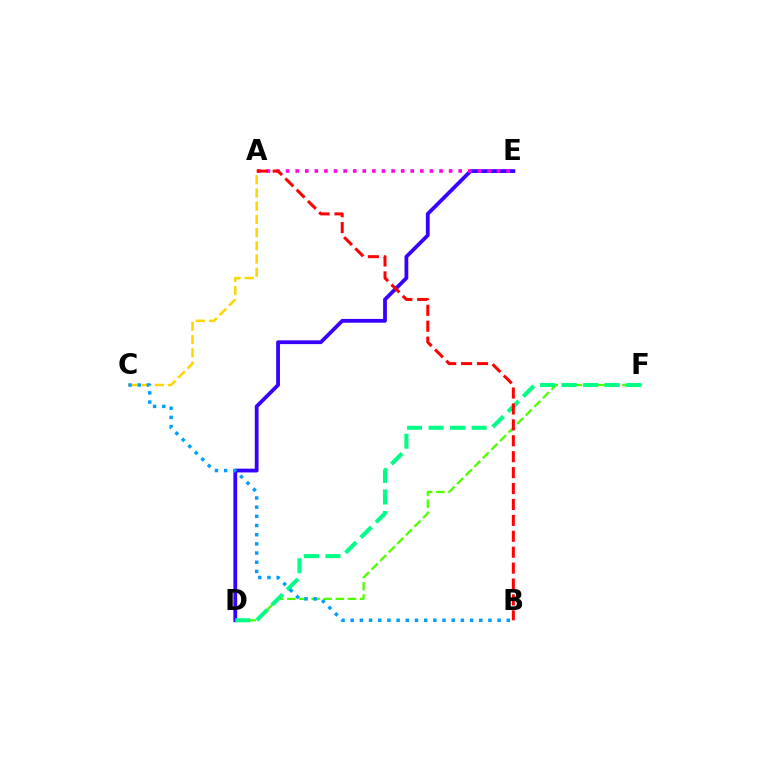{('D', 'F'): [{'color': '#4fff00', 'line_style': 'dashed', 'thickness': 1.65}, {'color': '#00ff86', 'line_style': 'dashed', 'thickness': 2.93}], ('D', 'E'): [{'color': '#3700ff', 'line_style': 'solid', 'thickness': 2.73}], ('A', 'C'): [{'color': '#ffd500', 'line_style': 'dashed', 'thickness': 1.79}], ('A', 'E'): [{'color': '#ff00ed', 'line_style': 'dotted', 'thickness': 2.61}], ('A', 'B'): [{'color': '#ff0000', 'line_style': 'dashed', 'thickness': 2.16}], ('B', 'C'): [{'color': '#009eff', 'line_style': 'dotted', 'thickness': 2.49}]}